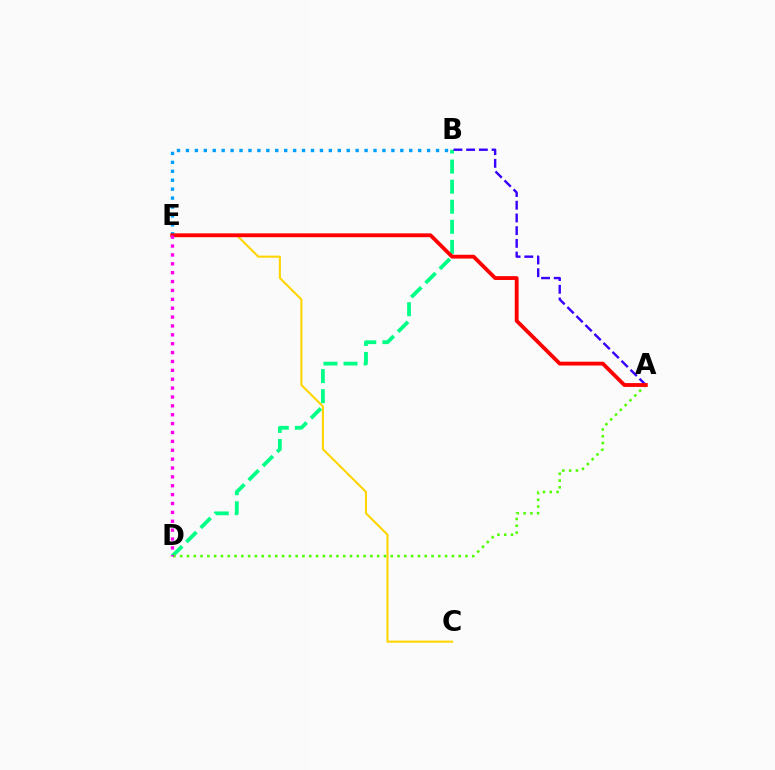{('B', 'D'): [{'color': '#00ff86', 'line_style': 'dashed', 'thickness': 2.73}], ('C', 'E'): [{'color': '#ffd500', 'line_style': 'solid', 'thickness': 1.5}], ('B', 'E'): [{'color': '#009eff', 'line_style': 'dotted', 'thickness': 2.43}], ('A', 'B'): [{'color': '#3700ff', 'line_style': 'dashed', 'thickness': 1.73}], ('A', 'D'): [{'color': '#4fff00', 'line_style': 'dotted', 'thickness': 1.85}], ('A', 'E'): [{'color': '#ff0000', 'line_style': 'solid', 'thickness': 2.75}], ('D', 'E'): [{'color': '#ff00ed', 'line_style': 'dotted', 'thickness': 2.41}]}